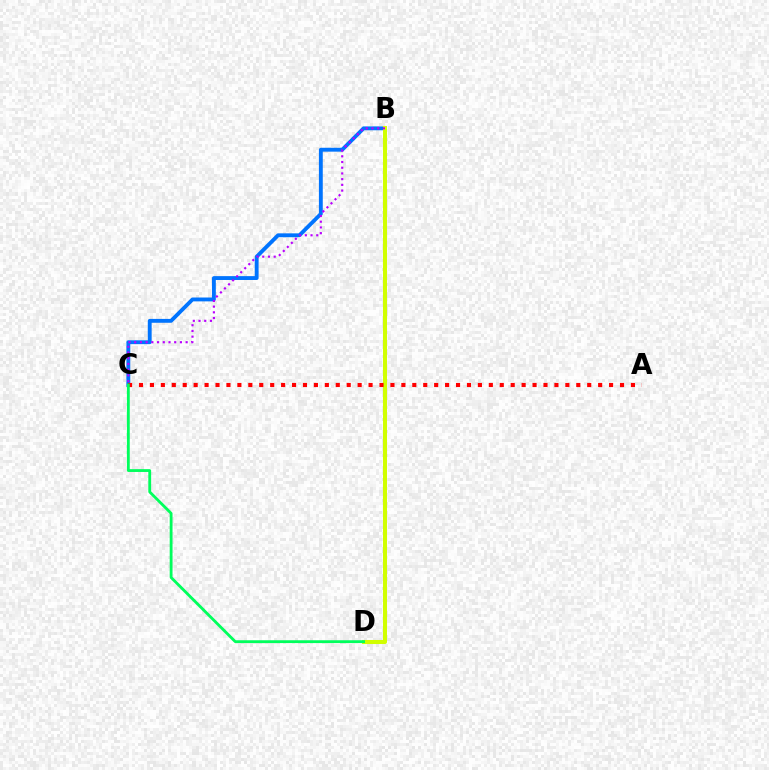{('B', 'C'): [{'color': '#0074ff', 'line_style': 'solid', 'thickness': 2.78}, {'color': '#b900ff', 'line_style': 'dotted', 'thickness': 1.55}], ('B', 'D'): [{'color': '#d1ff00', 'line_style': 'solid', 'thickness': 2.92}], ('A', 'C'): [{'color': '#ff0000', 'line_style': 'dotted', 'thickness': 2.97}], ('C', 'D'): [{'color': '#00ff5c', 'line_style': 'solid', 'thickness': 2.03}]}